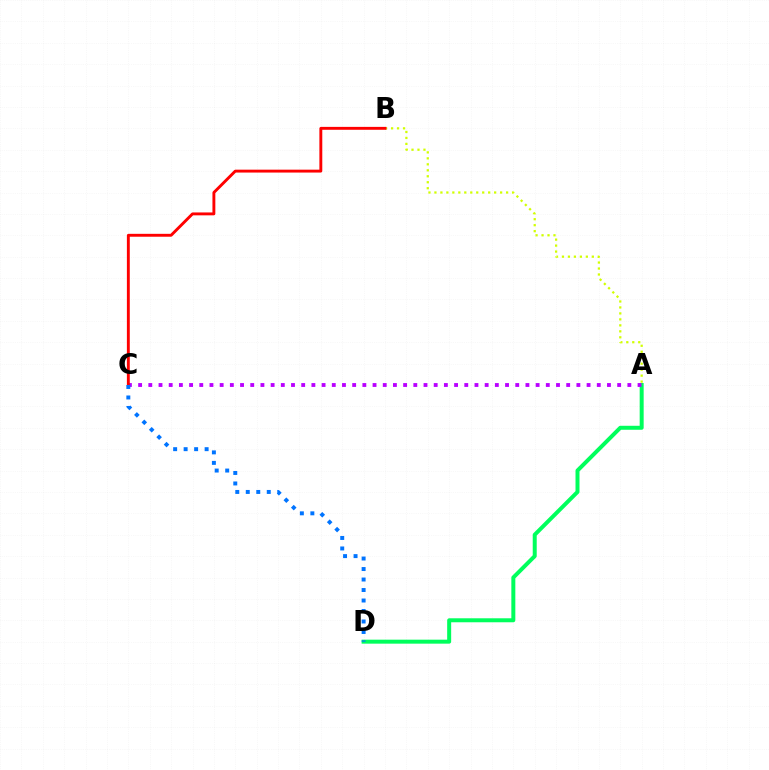{('A', 'D'): [{'color': '#00ff5c', 'line_style': 'solid', 'thickness': 2.87}], ('A', 'C'): [{'color': '#b900ff', 'line_style': 'dotted', 'thickness': 2.77}], ('A', 'B'): [{'color': '#d1ff00', 'line_style': 'dotted', 'thickness': 1.62}], ('B', 'C'): [{'color': '#ff0000', 'line_style': 'solid', 'thickness': 2.09}], ('C', 'D'): [{'color': '#0074ff', 'line_style': 'dotted', 'thickness': 2.85}]}